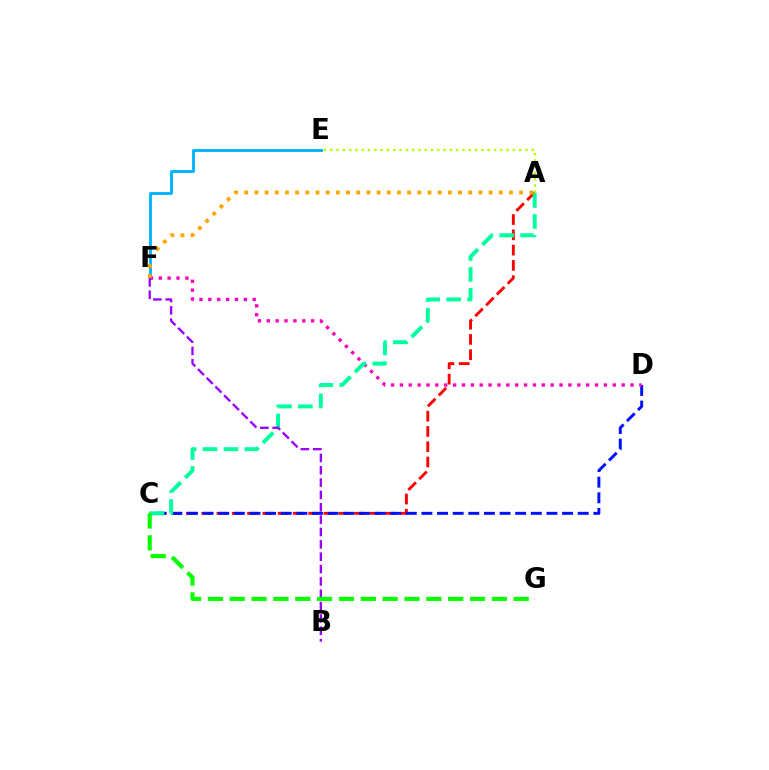{('A', 'C'): [{'color': '#ff0000', 'line_style': 'dashed', 'thickness': 2.08}, {'color': '#00ff9d', 'line_style': 'dashed', 'thickness': 2.84}], ('E', 'F'): [{'color': '#00b5ff', 'line_style': 'solid', 'thickness': 2.06}], ('C', 'D'): [{'color': '#0010ff', 'line_style': 'dashed', 'thickness': 2.12}], ('D', 'F'): [{'color': '#ff00bd', 'line_style': 'dotted', 'thickness': 2.41}], ('A', 'E'): [{'color': '#b3ff00', 'line_style': 'dotted', 'thickness': 1.71}], ('B', 'F'): [{'color': '#9b00ff', 'line_style': 'dashed', 'thickness': 1.68}], ('C', 'G'): [{'color': '#08ff00', 'line_style': 'dashed', 'thickness': 2.97}], ('A', 'F'): [{'color': '#ffa500', 'line_style': 'dotted', 'thickness': 2.77}]}